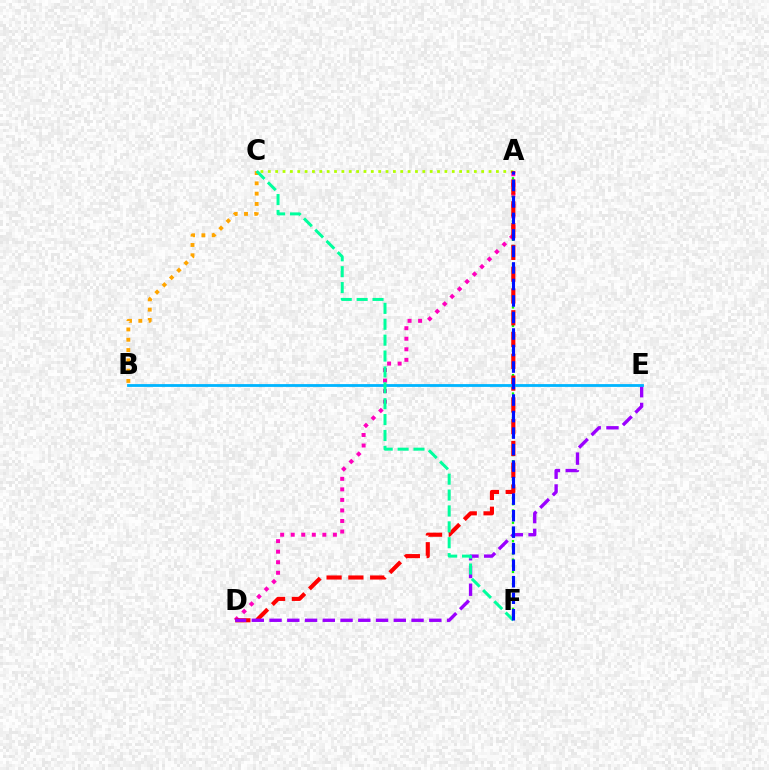{('A', 'D'): [{'color': '#ff00bd', 'line_style': 'dotted', 'thickness': 2.86}, {'color': '#ff0000', 'line_style': 'dashed', 'thickness': 2.96}], ('B', 'C'): [{'color': '#ffa500', 'line_style': 'dotted', 'thickness': 2.8}], ('A', 'F'): [{'color': '#08ff00', 'line_style': 'dotted', 'thickness': 1.67}, {'color': '#0010ff', 'line_style': 'dashed', 'thickness': 2.24}], ('A', 'C'): [{'color': '#b3ff00', 'line_style': 'dotted', 'thickness': 2.0}], ('D', 'E'): [{'color': '#9b00ff', 'line_style': 'dashed', 'thickness': 2.41}], ('B', 'E'): [{'color': '#00b5ff', 'line_style': 'solid', 'thickness': 2.02}], ('C', 'F'): [{'color': '#00ff9d', 'line_style': 'dashed', 'thickness': 2.16}]}